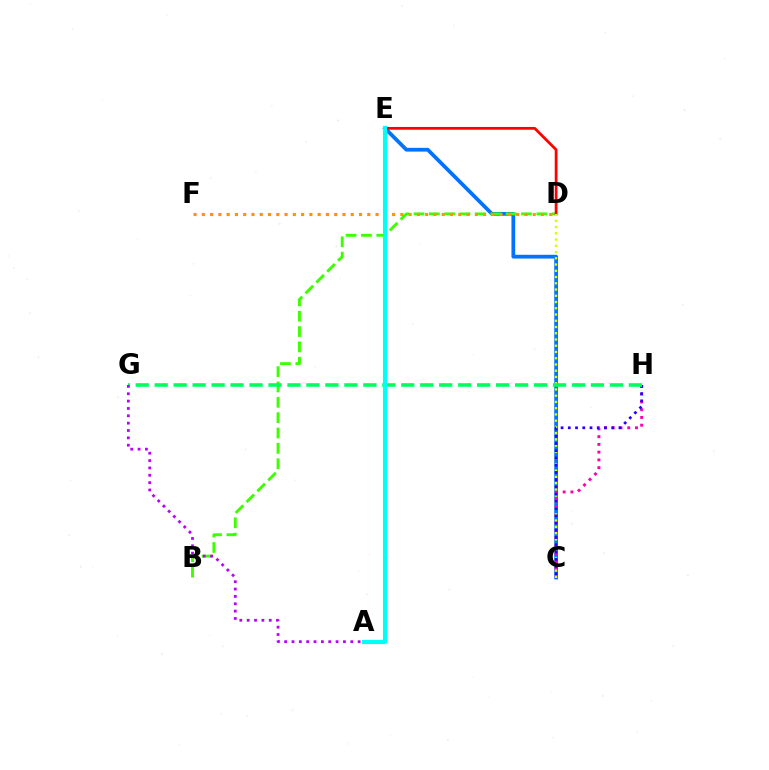{('C', 'E'): [{'color': '#0074ff', 'line_style': 'solid', 'thickness': 2.7}], ('B', 'D'): [{'color': '#3dff00', 'line_style': 'dashed', 'thickness': 2.09}], ('D', 'E'): [{'color': '#ff0000', 'line_style': 'solid', 'thickness': 2.0}], ('C', 'H'): [{'color': '#ff00ac', 'line_style': 'dotted', 'thickness': 2.11}, {'color': '#2500ff', 'line_style': 'dotted', 'thickness': 1.97}], ('C', 'D'): [{'color': '#d1ff00', 'line_style': 'dotted', 'thickness': 1.7}], ('D', 'F'): [{'color': '#ff9400', 'line_style': 'dotted', 'thickness': 2.25}], ('G', 'H'): [{'color': '#00ff5c', 'line_style': 'dashed', 'thickness': 2.58}], ('A', 'E'): [{'color': '#00fff6', 'line_style': 'solid', 'thickness': 2.97}], ('A', 'G'): [{'color': '#b900ff', 'line_style': 'dotted', 'thickness': 2.0}]}